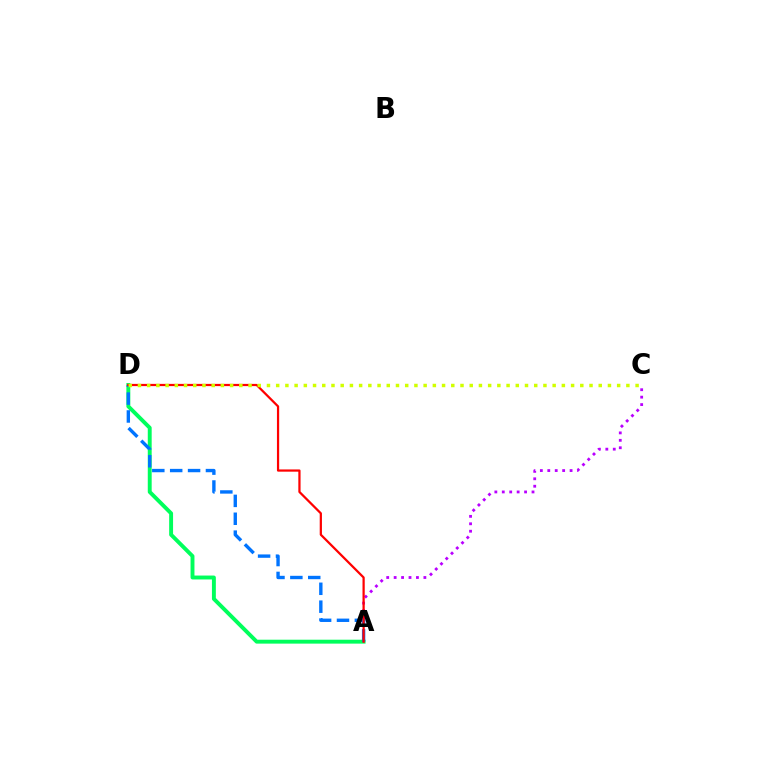{('A', 'D'): [{'color': '#00ff5c', 'line_style': 'solid', 'thickness': 2.81}, {'color': '#0074ff', 'line_style': 'dashed', 'thickness': 2.43}, {'color': '#ff0000', 'line_style': 'solid', 'thickness': 1.61}], ('A', 'C'): [{'color': '#b900ff', 'line_style': 'dotted', 'thickness': 2.02}], ('C', 'D'): [{'color': '#d1ff00', 'line_style': 'dotted', 'thickness': 2.5}]}